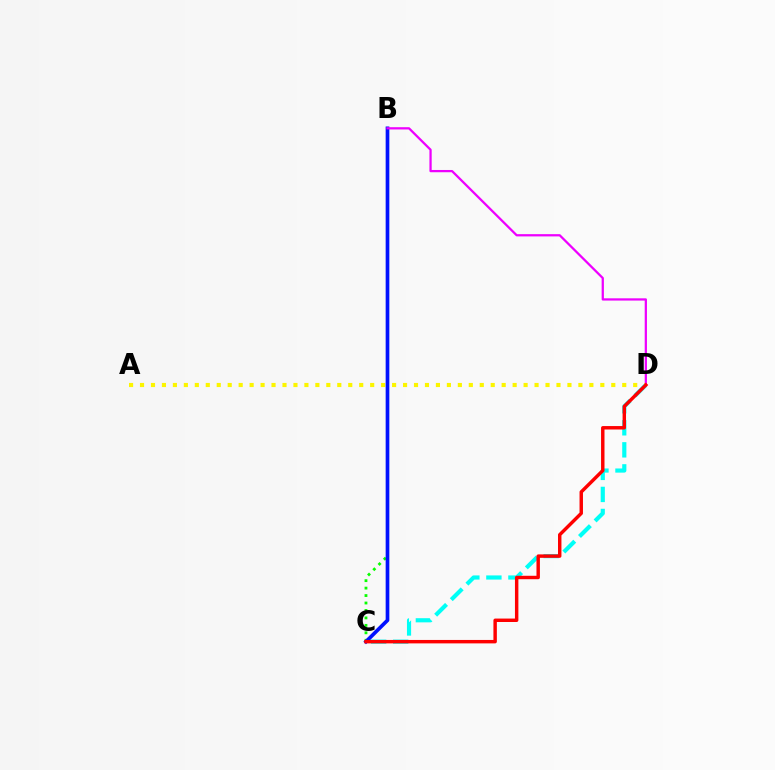{('B', 'C'): [{'color': '#08ff00', 'line_style': 'dotted', 'thickness': 2.02}, {'color': '#0010ff', 'line_style': 'solid', 'thickness': 2.65}], ('C', 'D'): [{'color': '#00fff6', 'line_style': 'dashed', 'thickness': 2.99}, {'color': '#ff0000', 'line_style': 'solid', 'thickness': 2.47}], ('A', 'D'): [{'color': '#fcf500', 'line_style': 'dotted', 'thickness': 2.98}], ('B', 'D'): [{'color': '#ee00ff', 'line_style': 'solid', 'thickness': 1.63}]}